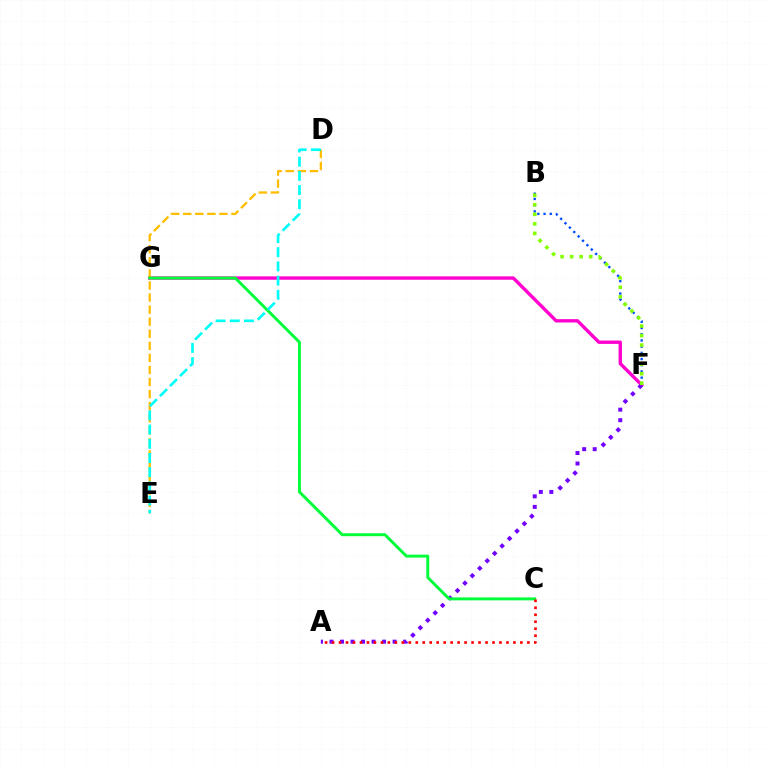{('B', 'F'): [{'color': '#004bff', 'line_style': 'dotted', 'thickness': 1.68}, {'color': '#84ff00', 'line_style': 'dotted', 'thickness': 2.59}], ('F', 'G'): [{'color': '#ff00cf', 'line_style': 'solid', 'thickness': 2.42}], ('D', 'E'): [{'color': '#ffbd00', 'line_style': 'dashed', 'thickness': 1.64}, {'color': '#00fff6', 'line_style': 'dashed', 'thickness': 1.93}], ('A', 'F'): [{'color': '#7200ff', 'line_style': 'dotted', 'thickness': 2.86}], ('C', 'G'): [{'color': '#00ff39', 'line_style': 'solid', 'thickness': 2.12}], ('A', 'C'): [{'color': '#ff0000', 'line_style': 'dotted', 'thickness': 1.89}]}